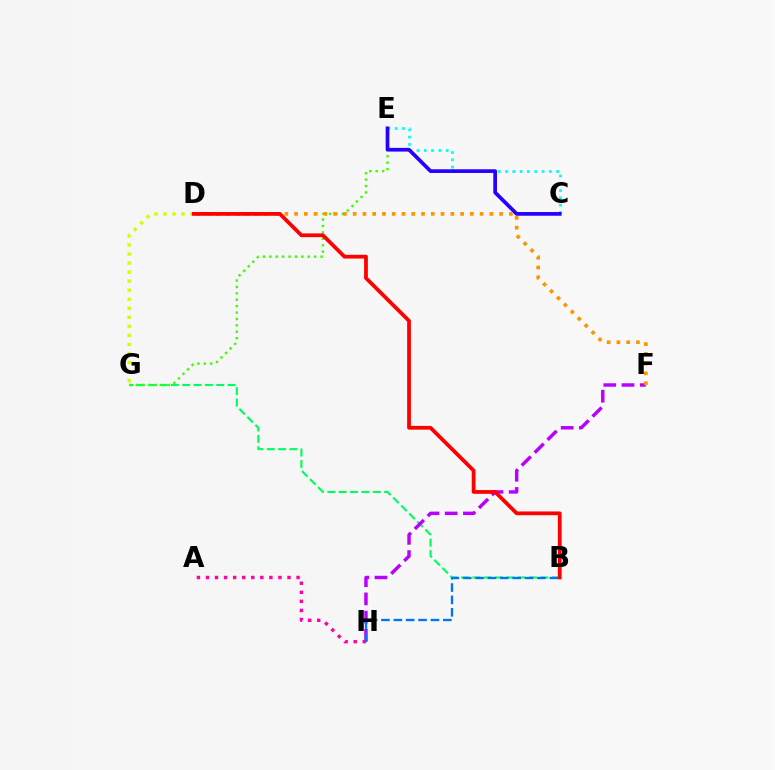{('C', 'E'): [{'color': '#00fff6', 'line_style': 'dotted', 'thickness': 1.98}, {'color': '#2500ff', 'line_style': 'solid', 'thickness': 2.67}], ('B', 'G'): [{'color': '#00ff5c', 'line_style': 'dashed', 'thickness': 1.54}], ('E', 'G'): [{'color': '#3dff00', 'line_style': 'dotted', 'thickness': 1.74}], ('F', 'H'): [{'color': '#b900ff', 'line_style': 'dashed', 'thickness': 2.47}], ('D', 'F'): [{'color': '#ff9400', 'line_style': 'dotted', 'thickness': 2.65}], ('D', 'G'): [{'color': '#d1ff00', 'line_style': 'dotted', 'thickness': 2.46}], ('B', 'D'): [{'color': '#ff0000', 'line_style': 'solid', 'thickness': 2.71}], ('A', 'H'): [{'color': '#ff00ac', 'line_style': 'dotted', 'thickness': 2.46}], ('B', 'H'): [{'color': '#0074ff', 'line_style': 'dashed', 'thickness': 1.68}]}